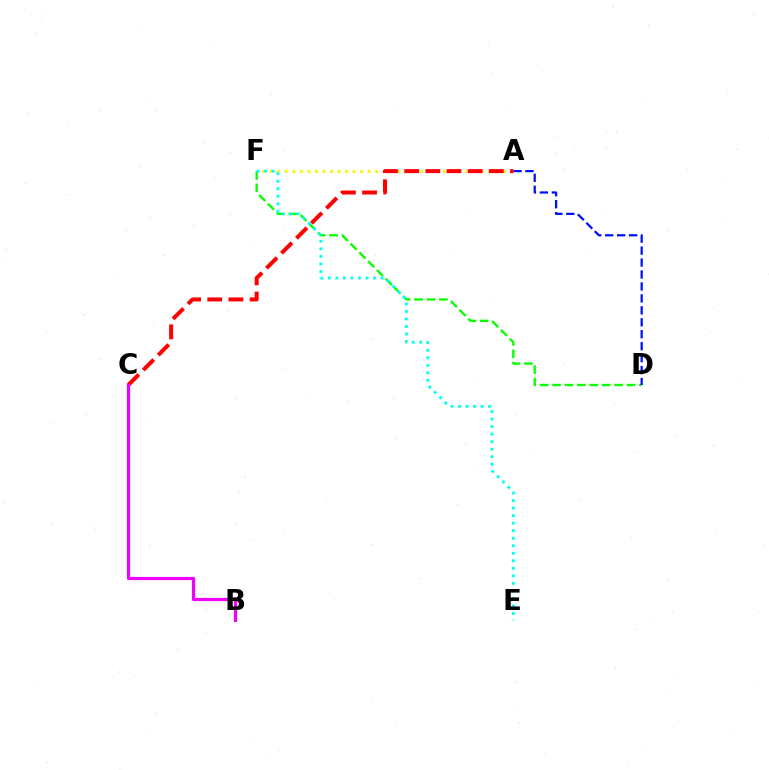{('A', 'F'): [{'color': '#fcf500', 'line_style': 'dotted', 'thickness': 2.04}], ('D', 'F'): [{'color': '#08ff00', 'line_style': 'dashed', 'thickness': 1.69}], ('E', 'F'): [{'color': '#00fff6', 'line_style': 'dotted', 'thickness': 2.05}], ('A', 'D'): [{'color': '#0010ff', 'line_style': 'dashed', 'thickness': 1.62}], ('A', 'C'): [{'color': '#ff0000', 'line_style': 'dashed', 'thickness': 2.88}], ('B', 'C'): [{'color': '#ee00ff', 'line_style': 'solid', 'thickness': 2.29}]}